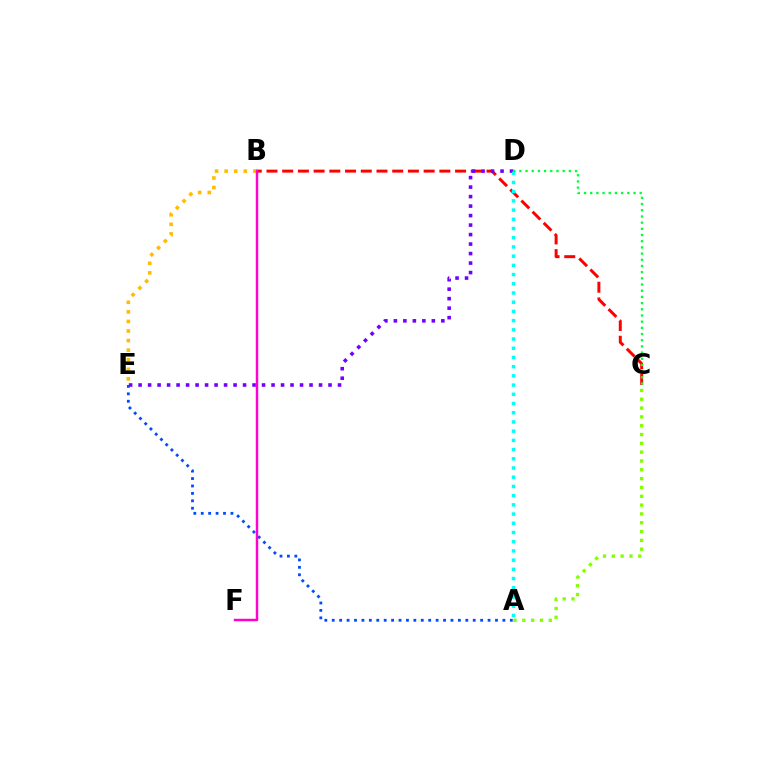{('A', 'C'): [{'color': '#84ff00', 'line_style': 'dotted', 'thickness': 2.4}], ('B', 'E'): [{'color': '#ffbd00', 'line_style': 'dotted', 'thickness': 2.6}], ('B', 'C'): [{'color': '#ff0000', 'line_style': 'dashed', 'thickness': 2.14}], ('D', 'E'): [{'color': '#7200ff', 'line_style': 'dotted', 'thickness': 2.58}], ('A', 'D'): [{'color': '#00fff6', 'line_style': 'dotted', 'thickness': 2.5}], ('A', 'E'): [{'color': '#004bff', 'line_style': 'dotted', 'thickness': 2.02}], ('B', 'F'): [{'color': '#ff00cf', 'line_style': 'solid', 'thickness': 1.77}], ('C', 'D'): [{'color': '#00ff39', 'line_style': 'dotted', 'thickness': 1.68}]}